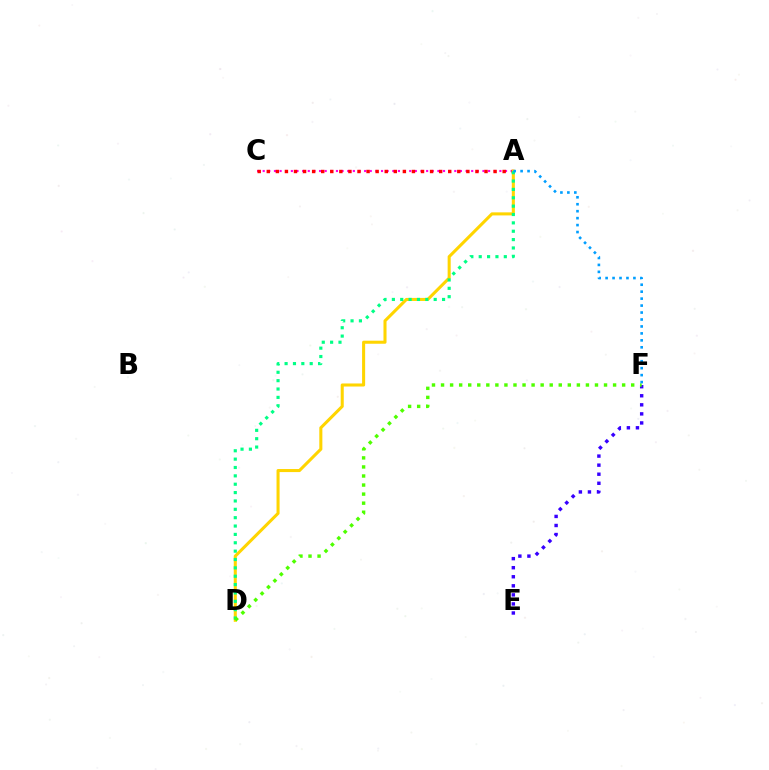{('A', 'C'): [{'color': '#ff00ed', 'line_style': 'dotted', 'thickness': 1.53}, {'color': '#ff0000', 'line_style': 'dotted', 'thickness': 2.46}], ('E', 'F'): [{'color': '#3700ff', 'line_style': 'dotted', 'thickness': 2.46}], ('A', 'D'): [{'color': '#ffd500', 'line_style': 'solid', 'thickness': 2.2}, {'color': '#00ff86', 'line_style': 'dotted', 'thickness': 2.27}], ('D', 'F'): [{'color': '#4fff00', 'line_style': 'dotted', 'thickness': 2.46}], ('A', 'F'): [{'color': '#009eff', 'line_style': 'dotted', 'thickness': 1.89}]}